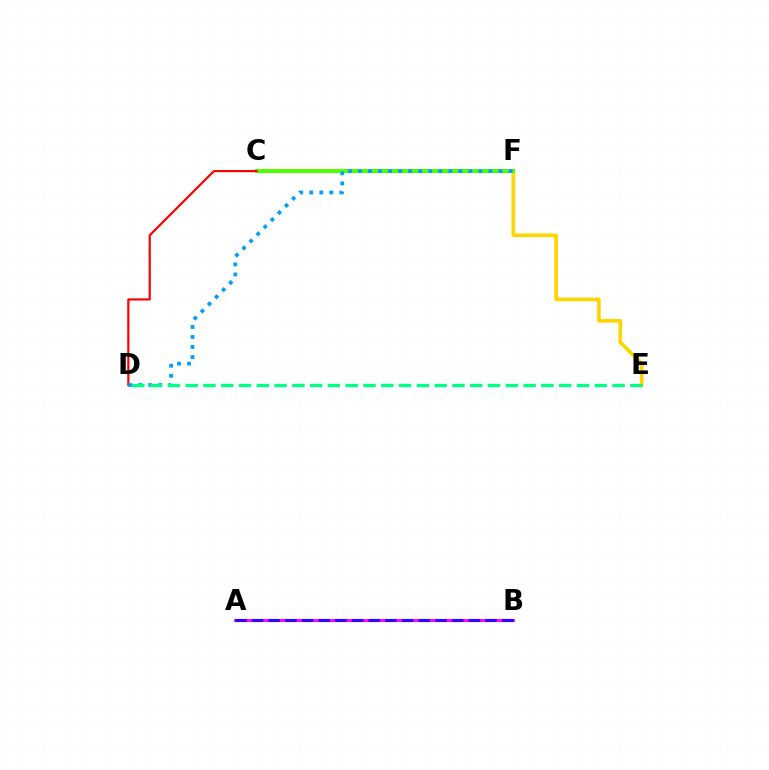{('E', 'F'): [{'color': '#ffd500', 'line_style': 'solid', 'thickness': 2.64}], ('C', 'F'): [{'color': '#4fff00', 'line_style': 'solid', 'thickness': 2.91}], ('C', 'D'): [{'color': '#ff0000', 'line_style': 'solid', 'thickness': 1.58}], ('D', 'F'): [{'color': '#009eff', 'line_style': 'dotted', 'thickness': 2.72}], ('A', 'B'): [{'color': '#ff00ed', 'line_style': 'solid', 'thickness': 2.05}, {'color': '#3700ff', 'line_style': 'dashed', 'thickness': 2.27}], ('D', 'E'): [{'color': '#00ff86', 'line_style': 'dashed', 'thickness': 2.42}]}